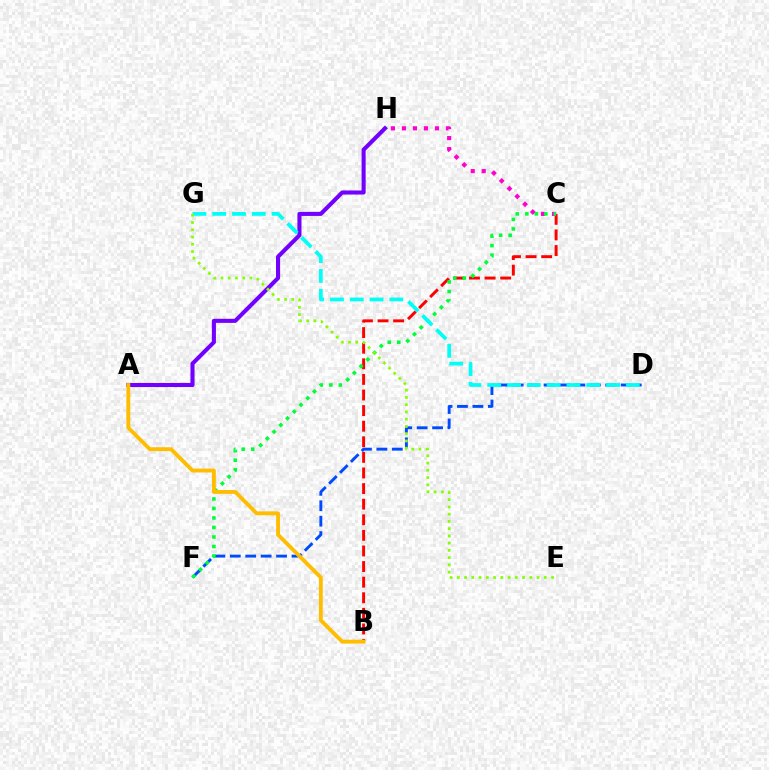{('B', 'C'): [{'color': '#ff0000', 'line_style': 'dashed', 'thickness': 2.12}], ('A', 'H'): [{'color': '#7200ff', 'line_style': 'solid', 'thickness': 2.94}], ('C', 'H'): [{'color': '#ff00cf', 'line_style': 'dotted', 'thickness': 2.99}], ('D', 'F'): [{'color': '#004bff', 'line_style': 'dashed', 'thickness': 2.1}], ('C', 'F'): [{'color': '#00ff39', 'line_style': 'dotted', 'thickness': 2.58}], ('A', 'B'): [{'color': '#ffbd00', 'line_style': 'solid', 'thickness': 2.77}], ('D', 'G'): [{'color': '#00fff6', 'line_style': 'dashed', 'thickness': 2.69}], ('E', 'G'): [{'color': '#84ff00', 'line_style': 'dotted', 'thickness': 1.97}]}